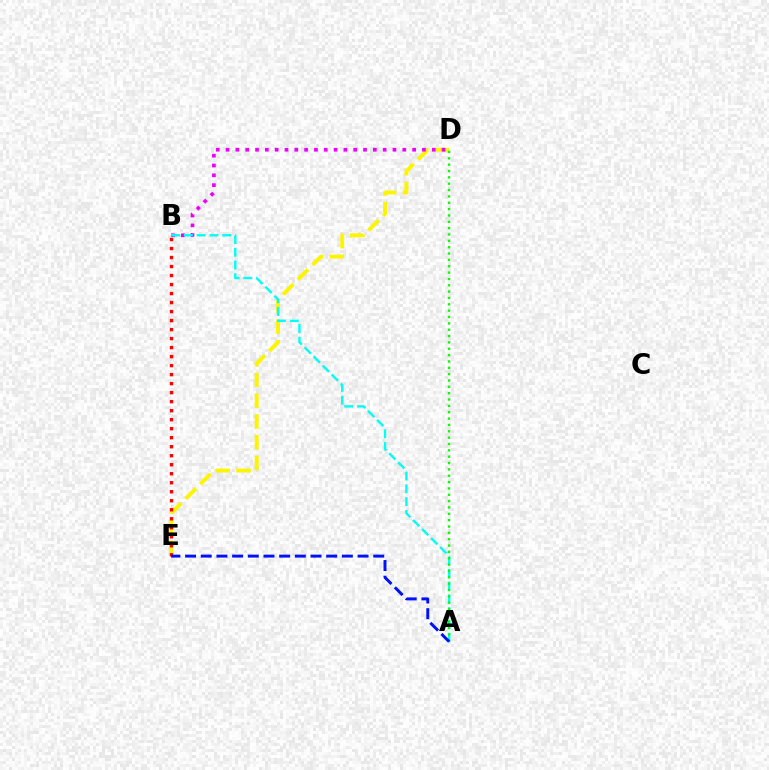{('D', 'E'): [{'color': '#fcf500', 'line_style': 'dashed', 'thickness': 2.82}], ('B', 'E'): [{'color': '#ff0000', 'line_style': 'dotted', 'thickness': 2.45}], ('B', 'D'): [{'color': '#ee00ff', 'line_style': 'dotted', 'thickness': 2.67}], ('A', 'B'): [{'color': '#00fff6', 'line_style': 'dashed', 'thickness': 1.74}], ('A', 'D'): [{'color': '#08ff00', 'line_style': 'dotted', 'thickness': 1.72}], ('A', 'E'): [{'color': '#0010ff', 'line_style': 'dashed', 'thickness': 2.13}]}